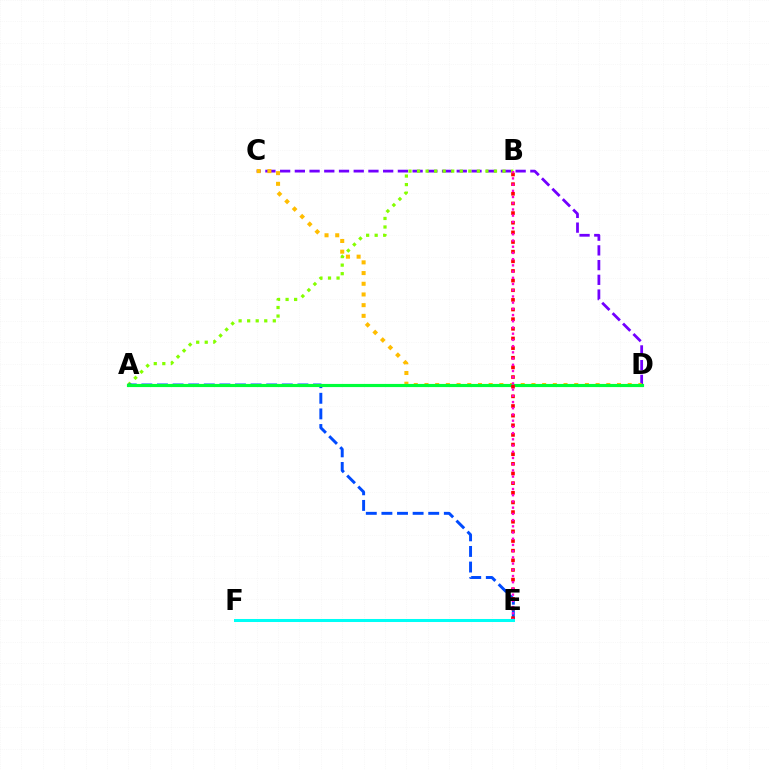{('C', 'D'): [{'color': '#7200ff', 'line_style': 'dashed', 'thickness': 2.0}, {'color': '#ffbd00', 'line_style': 'dotted', 'thickness': 2.91}], ('A', 'B'): [{'color': '#84ff00', 'line_style': 'dotted', 'thickness': 2.32}], ('A', 'E'): [{'color': '#004bff', 'line_style': 'dashed', 'thickness': 2.12}], ('A', 'D'): [{'color': '#00ff39', 'line_style': 'solid', 'thickness': 2.27}], ('B', 'E'): [{'color': '#ff0000', 'line_style': 'dotted', 'thickness': 2.62}, {'color': '#ff00cf', 'line_style': 'dotted', 'thickness': 1.69}], ('E', 'F'): [{'color': '#00fff6', 'line_style': 'solid', 'thickness': 2.18}]}